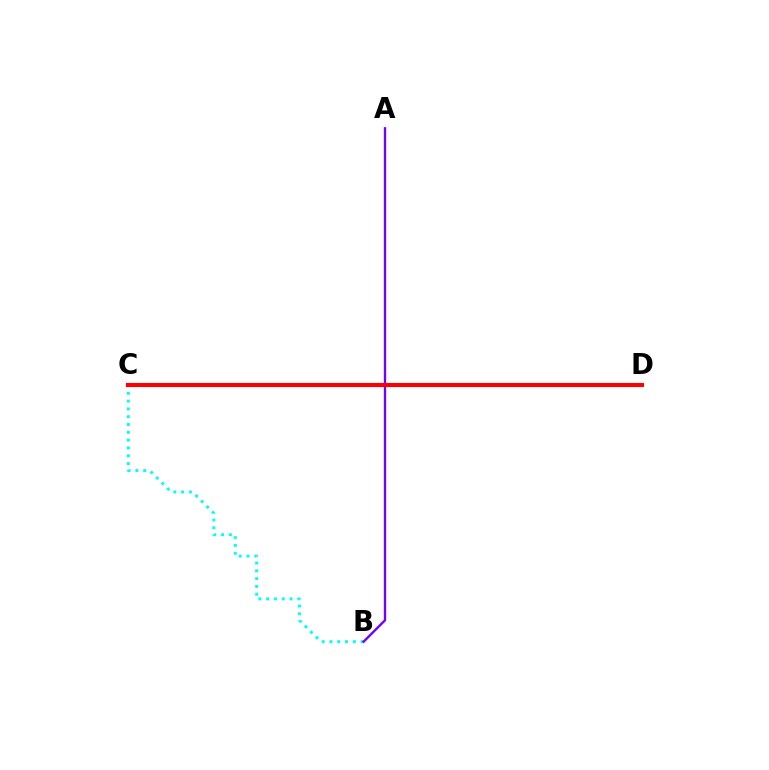{('B', 'C'): [{'color': '#00fff6', 'line_style': 'dotted', 'thickness': 2.12}], ('A', 'B'): [{'color': '#7200ff', 'line_style': 'solid', 'thickness': 1.71}], ('C', 'D'): [{'color': '#84ff00', 'line_style': 'dotted', 'thickness': 1.64}, {'color': '#ff0000', 'line_style': 'solid', 'thickness': 2.94}]}